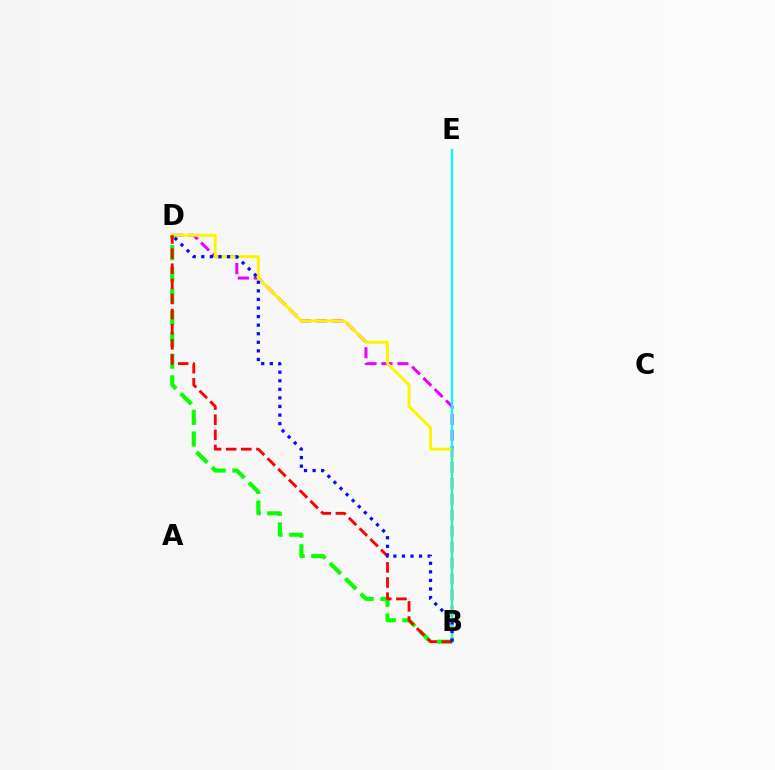{('B', 'D'): [{'color': '#ee00ff', 'line_style': 'dashed', 'thickness': 2.17}, {'color': '#fcf500', 'line_style': 'solid', 'thickness': 2.12}, {'color': '#08ff00', 'line_style': 'dashed', 'thickness': 2.95}, {'color': '#ff0000', 'line_style': 'dashed', 'thickness': 2.05}, {'color': '#0010ff', 'line_style': 'dotted', 'thickness': 2.33}], ('B', 'E'): [{'color': '#00fff6', 'line_style': 'solid', 'thickness': 1.61}]}